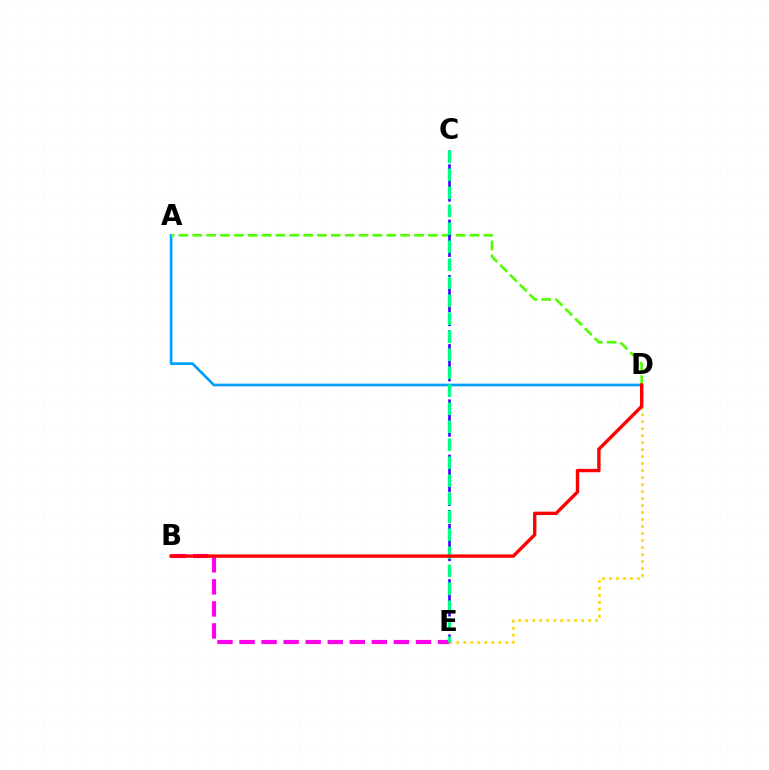{('B', 'E'): [{'color': '#ff00ed', 'line_style': 'dashed', 'thickness': 3.0}], ('A', 'D'): [{'color': '#009eff', 'line_style': 'solid', 'thickness': 1.94}, {'color': '#4fff00', 'line_style': 'dashed', 'thickness': 1.88}], ('D', 'E'): [{'color': '#ffd500', 'line_style': 'dotted', 'thickness': 1.9}], ('C', 'E'): [{'color': '#3700ff', 'line_style': 'dashed', 'thickness': 1.88}, {'color': '#00ff86', 'line_style': 'dashed', 'thickness': 2.44}], ('B', 'D'): [{'color': '#ff0000', 'line_style': 'solid', 'thickness': 2.43}]}